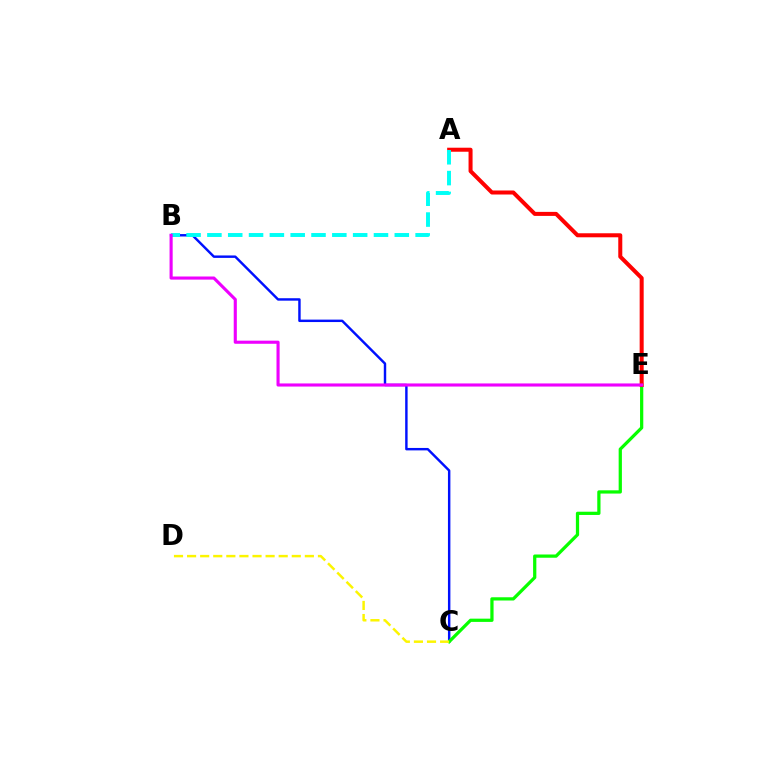{('B', 'C'): [{'color': '#0010ff', 'line_style': 'solid', 'thickness': 1.75}], ('C', 'E'): [{'color': '#08ff00', 'line_style': 'solid', 'thickness': 2.33}], ('A', 'E'): [{'color': '#ff0000', 'line_style': 'solid', 'thickness': 2.89}], ('A', 'B'): [{'color': '#00fff6', 'line_style': 'dashed', 'thickness': 2.83}], ('C', 'D'): [{'color': '#fcf500', 'line_style': 'dashed', 'thickness': 1.78}], ('B', 'E'): [{'color': '#ee00ff', 'line_style': 'solid', 'thickness': 2.24}]}